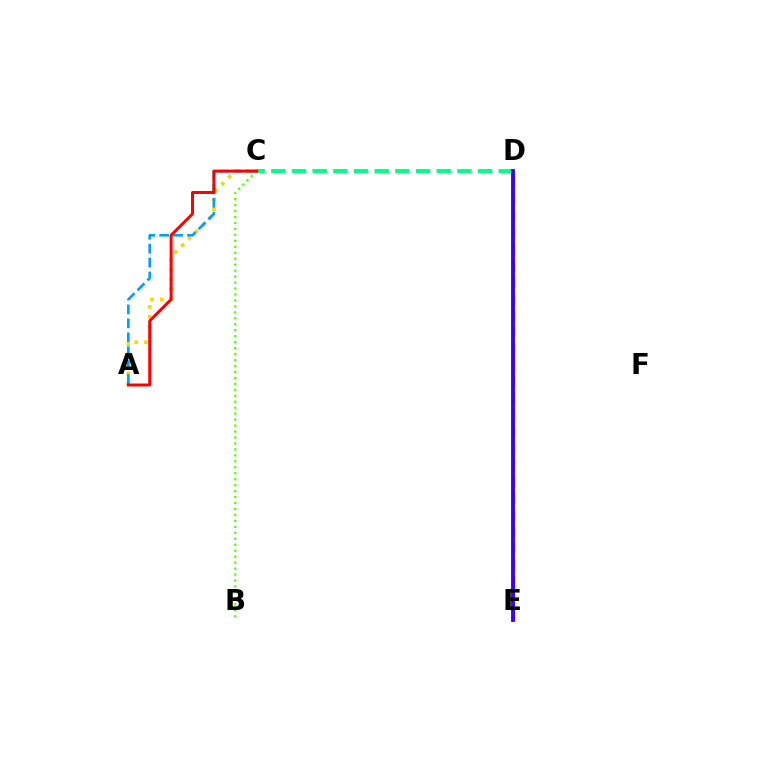{('A', 'C'): [{'color': '#ffd500', 'line_style': 'dotted', 'thickness': 2.65}, {'color': '#009eff', 'line_style': 'dashed', 'thickness': 1.89}, {'color': '#ff0000', 'line_style': 'solid', 'thickness': 2.14}], ('D', 'E'): [{'color': '#ff00ed', 'line_style': 'dashed', 'thickness': 2.26}, {'color': '#3700ff', 'line_style': 'solid', 'thickness': 2.77}], ('B', 'C'): [{'color': '#4fff00', 'line_style': 'dotted', 'thickness': 1.62}], ('C', 'D'): [{'color': '#00ff86', 'line_style': 'dashed', 'thickness': 2.81}]}